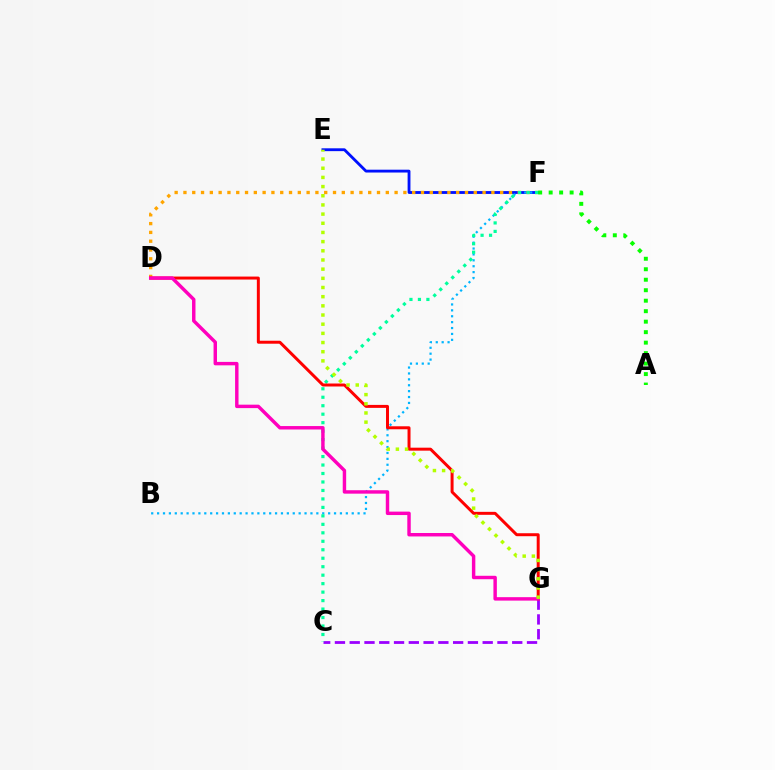{('C', 'G'): [{'color': '#9b00ff', 'line_style': 'dashed', 'thickness': 2.01}], ('E', 'F'): [{'color': '#0010ff', 'line_style': 'solid', 'thickness': 2.04}], ('B', 'F'): [{'color': '#00b5ff', 'line_style': 'dotted', 'thickness': 1.6}], ('D', 'F'): [{'color': '#ffa500', 'line_style': 'dotted', 'thickness': 2.39}], ('C', 'F'): [{'color': '#00ff9d', 'line_style': 'dotted', 'thickness': 2.3}], ('D', 'G'): [{'color': '#ff0000', 'line_style': 'solid', 'thickness': 2.14}, {'color': '#ff00bd', 'line_style': 'solid', 'thickness': 2.47}], ('E', 'G'): [{'color': '#b3ff00', 'line_style': 'dotted', 'thickness': 2.49}], ('A', 'F'): [{'color': '#08ff00', 'line_style': 'dotted', 'thickness': 2.85}]}